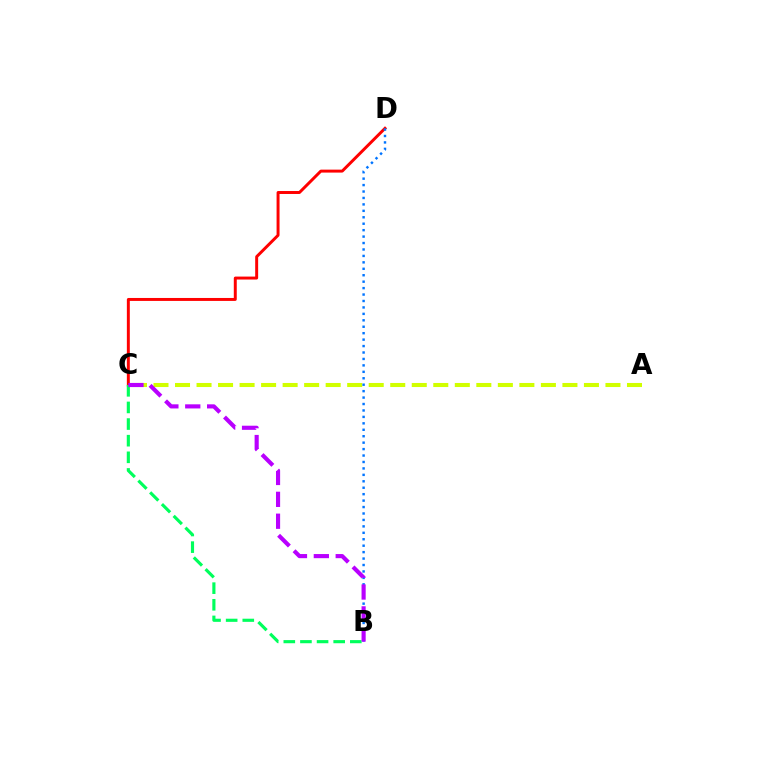{('C', 'D'): [{'color': '#ff0000', 'line_style': 'solid', 'thickness': 2.13}], ('A', 'C'): [{'color': '#d1ff00', 'line_style': 'dashed', 'thickness': 2.92}], ('B', 'D'): [{'color': '#0074ff', 'line_style': 'dotted', 'thickness': 1.75}], ('B', 'C'): [{'color': '#00ff5c', 'line_style': 'dashed', 'thickness': 2.26}, {'color': '#b900ff', 'line_style': 'dashed', 'thickness': 2.97}]}